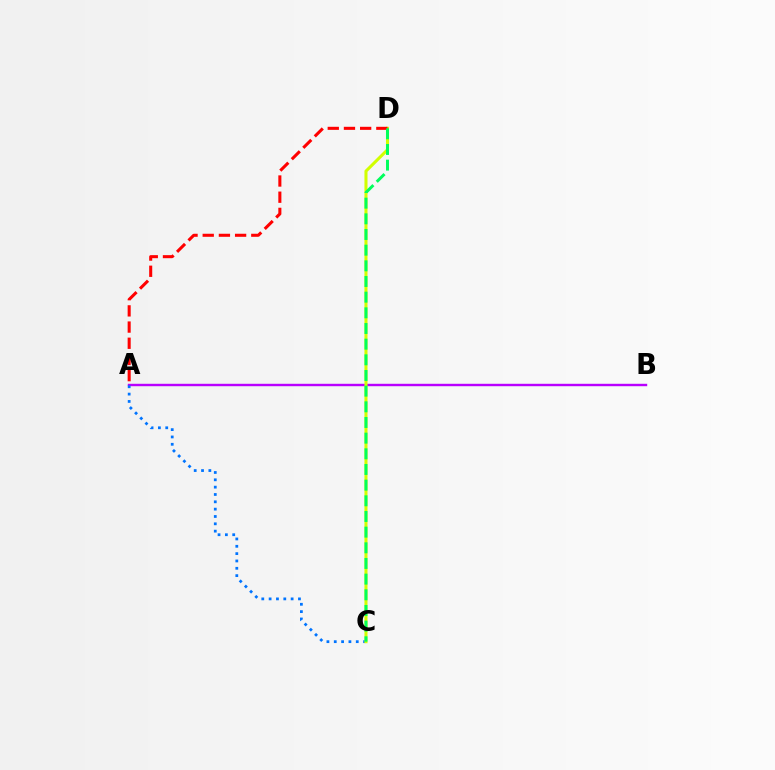{('A', 'B'): [{'color': '#b900ff', 'line_style': 'solid', 'thickness': 1.74}], ('A', 'C'): [{'color': '#0074ff', 'line_style': 'dotted', 'thickness': 1.99}], ('C', 'D'): [{'color': '#d1ff00', 'line_style': 'solid', 'thickness': 2.2}, {'color': '#00ff5c', 'line_style': 'dashed', 'thickness': 2.13}], ('A', 'D'): [{'color': '#ff0000', 'line_style': 'dashed', 'thickness': 2.2}]}